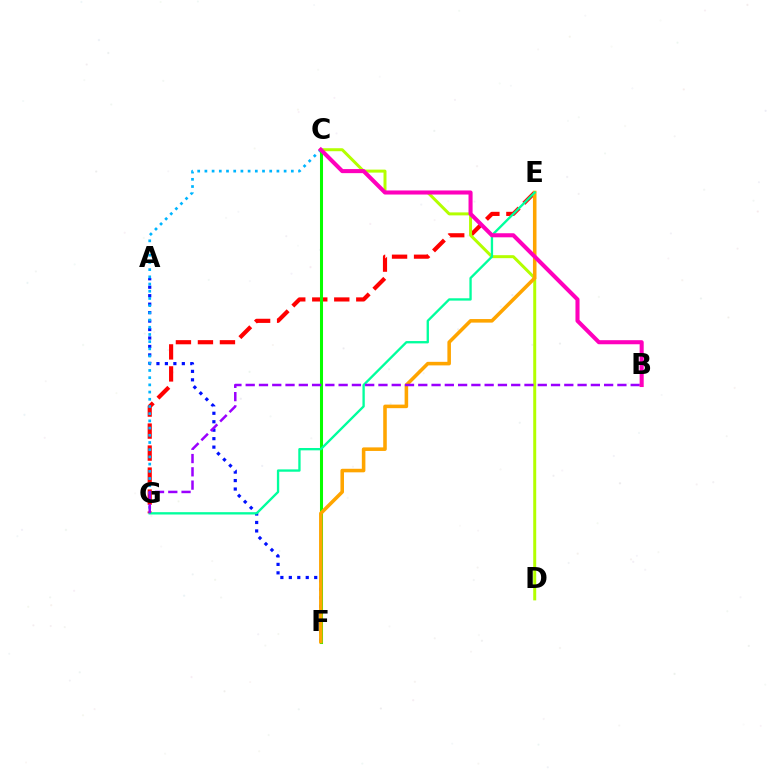{('E', 'G'): [{'color': '#ff0000', 'line_style': 'dashed', 'thickness': 2.99}, {'color': '#00ff9d', 'line_style': 'solid', 'thickness': 1.68}], ('A', 'F'): [{'color': '#0010ff', 'line_style': 'dotted', 'thickness': 2.3}], ('C', 'G'): [{'color': '#00b5ff', 'line_style': 'dotted', 'thickness': 1.96}], ('C', 'F'): [{'color': '#08ff00', 'line_style': 'solid', 'thickness': 2.19}], ('C', 'D'): [{'color': '#b3ff00', 'line_style': 'solid', 'thickness': 2.15}], ('E', 'F'): [{'color': '#ffa500', 'line_style': 'solid', 'thickness': 2.56}], ('B', 'G'): [{'color': '#9b00ff', 'line_style': 'dashed', 'thickness': 1.8}], ('B', 'C'): [{'color': '#ff00bd', 'line_style': 'solid', 'thickness': 2.93}]}